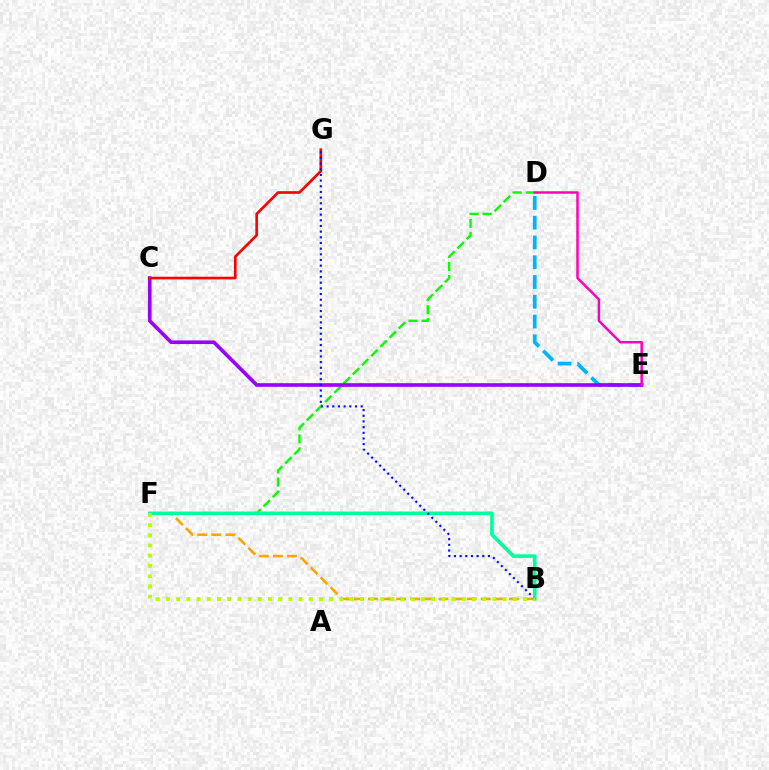{('D', 'E'): [{'color': '#00b5ff', 'line_style': 'dashed', 'thickness': 2.69}, {'color': '#ff00bd', 'line_style': 'solid', 'thickness': 1.79}], ('D', 'F'): [{'color': '#08ff00', 'line_style': 'dashed', 'thickness': 1.77}], ('C', 'E'): [{'color': '#9b00ff', 'line_style': 'solid', 'thickness': 2.61}], ('B', 'F'): [{'color': '#ffa500', 'line_style': 'dashed', 'thickness': 1.91}, {'color': '#00ff9d', 'line_style': 'solid', 'thickness': 2.6}, {'color': '#b3ff00', 'line_style': 'dotted', 'thickness': 2.77}], ('C', 'G'): [{'color': '#ff0000', 'line_style': 'solid', 'thickness': 1.91}], ('B', 'G'): [{'color': '#0010ff', 'line_style': 'dotted', 'thickness': 1.54}]}